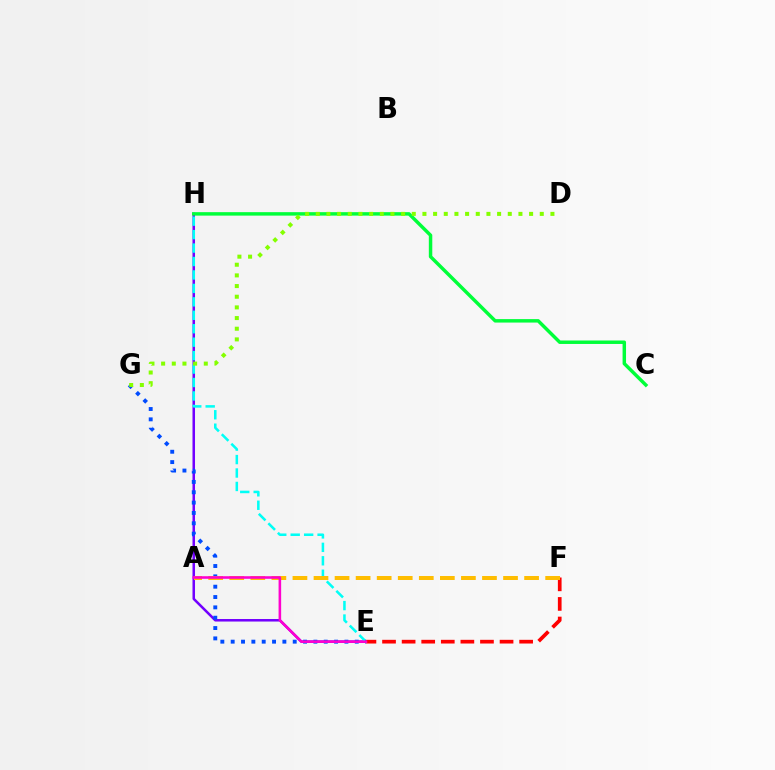{('E', 'H'): [{'color': '#7200ff', 'line_style': 'solid', 'thickness': 1.82}, {'color': '#00fff6', 'line_style': 'dashed', 'thickness': 1.83}], ('C', 'H'): [{'color': '#00ff39', 'line_style': 'solid', 'thickness': 2.49}], ('E', 'G'): [{'color': '#004bff', 'line_style': 'dotted', 'thickness': 2.81}], ('E', 'F'): [{'color': '#ff0000', 'line_style': 'dashed', 'thickness': 2.66}], ('A', 'F'): [{'color': '#ffbd00', 'line_style': 'dashed', 'thickness': 2.86}], ('A', 'E'): [{'color': '#ff00cf', 'line_style': 'solid', 'thickness': 1.85}], ('D', 'G'): [{'color': '#84ff00', 'line_style': 'dotted', 'thickness': 2.9}]}